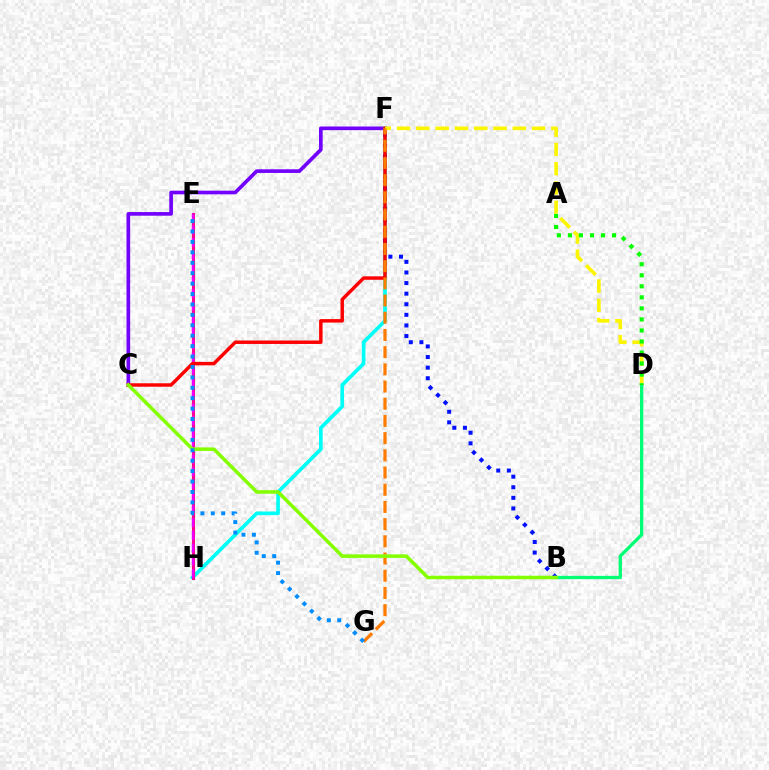{('C', 'F'): [{'color': '#7200ff', 'line_style': 'solid', 'thickness': 2.63}, {'color': '#ff0000', 'line_style': 'solid', 'thickness': 2.49}], ('F', 'H'): [{'color': '#00fff6', 'line_style': 'solid', 'thickness': 2.64}], ('B', 'F'): [{'color': '#0010ff', 'line_style': 'dotted', 'thickness': 2.88}], ('E', 'H'): [{'color': '#ff0094', 'line_style': 'solid', 'thickness': 2.18}, {'color': '#ee00ff', 'line_style': 'dashed', 'thickness': 1.73}], ('D', 'F'): [{'color': '#fcf500', 'line_style': 'dashed', 'thickness': 2.62}], ('F', 'G'): [{'color': '#ff7c00', 'line_style': 'dashed', 'thickness': 2.34}], ('B', 'D'): [{'color': '#00ff74', 'line_style': 'solid', 'thickness': 2.39}], ('B', 'C'): [{'color': '#84ff00', 'line_style': 'solid', 'thickness': 2.53}], ('A', 'D'): [{'color': '#08ff00', 'line_style': 'dotted', 'thickness': 3.0}], ('E', 'G'): [{'color': '#008cff', 'line_style': 'dotted', 'thickness': 2.83}]}